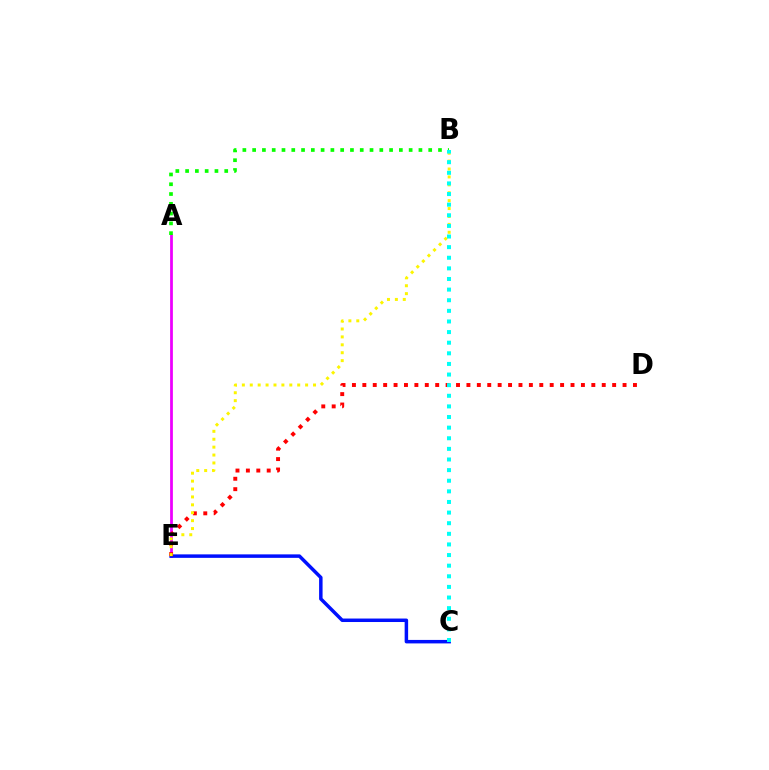{('A', 'E'): [{'color': '#ee00ff', 'line_style': 'solid', 'thickness': 1.99}], ('C', 'E'): [{'color': '#0010ff', 'line_style': 'solid', 'thickness': 2.51}], ('A', 'B'): [{'color': '#08ff00', 'line_style': 'dotted', 'thickness': 2.66}], ('D', 'E'): [{'color': '#ff0000', 'line_style': 'dotted', 'thickness': 2.83}], ('B', 'E'): [{'color': '#fcf500', 'line_style': 'dotted', 'thickness': 2.15}], ('B', 'C'): [{'color': '#00fff6', 'line_style': 'dotted', 'thickness': 2.88}]}